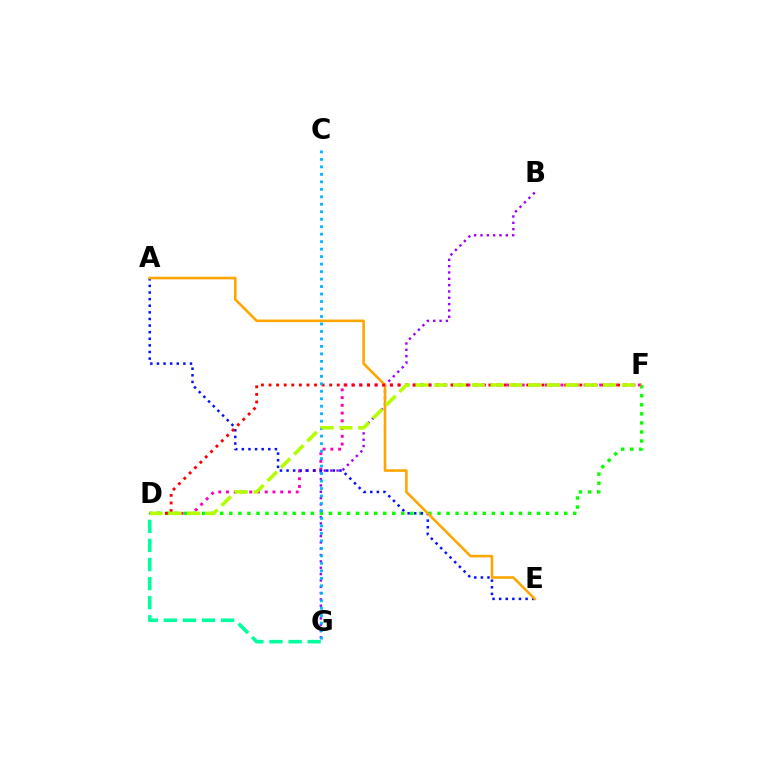{('D', 'F'): [{'color': '#ff00bd', 'line_style': 'dotted', 'thickness': 2.1}, {'color': '#08ff00', 'line_style': 'dotted', 'thickness': 2.46}, {'color': '#ff0000', 'line_style': 'dotted', 'thickness': 2.06}, {'color': '#b3ff00', 'line_style': 'dashed', 'thickness': 2.55}], ('D', 'G'): [{'color': '#00ff9d', 'line_style': 'dashed', 'thickness': 2.59}], ('B', 'G'): [{'color': '#9b00ff', 'line_style': 'dotted', 'thickness': 1.72}], ('A', 'E'): [{'color': '#0010ff', 'line_style': 'dotted', 'thickness': 1.8}, {'color': '#ffa500', 'line_style': 'solid', 'thickness': 1.86}], ('C', 'G'): [{'color': '#00b5ff', 'line_style': 'dotted', 'thickness': 2.03}]}